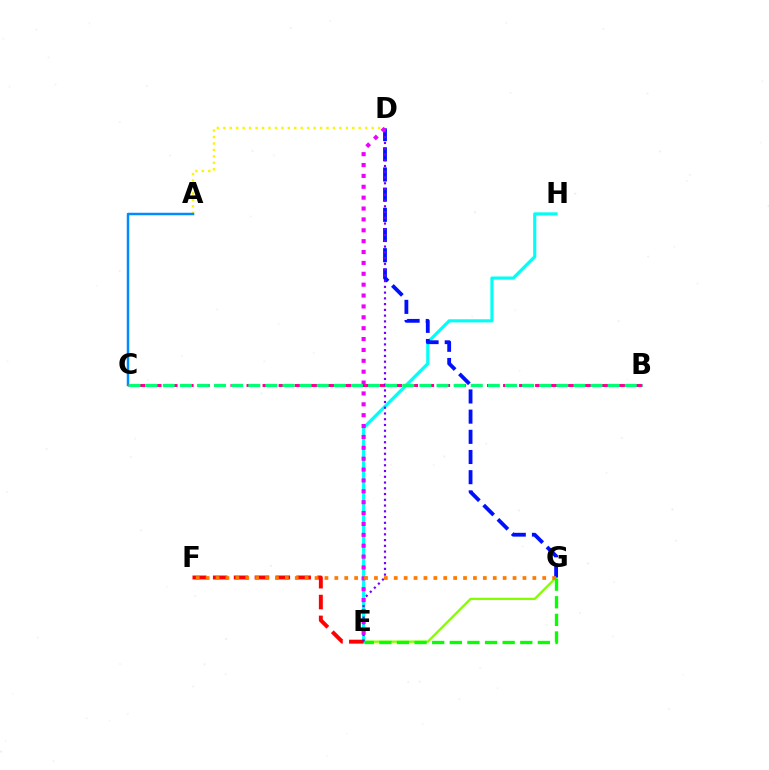{('A', 'D'): [{'color': '#fcf500', 'line_style': 'dotted', 'thickness': 1.75}], ('E', 'G'): [{'color': '#84ff00', 'line_style': 'solid', 'thickness': 1.67}, {'color': '#08ff00', 'line_style': 'dashed', 'thickness': 2.39}], ('A', 'C'): [{'color': '#008cff', 'line_style': 'solid', 'thickness': 1.79}], ('E', 'H'): [{'color': '#00fff6', 'line_style': 'solid', 'thickness': 2.25}], ('B', 'C'): [{'color': '#ff0094', 'line_style': 'dashed', 'thickness': 2.18}, {'color': '#00ff74', 'line_style': 'dashed', 'thickness': 2.32}], ('D', 'G'): [{'color': '#0010ff', 'line_style': 'dashed', 'thickness': 2.74}], ('E', 'F'): [{'color': '#ff0000', 'line_style': 'dashed', 'thickness': 2.83}], ('D', 'E'): [{'color': '#7200ff', 'line_style': 'dotted', 'thickness': 1.56}, {'color': '#ee00ff', 'line_style': 'dotted', 'thickness': 2.96}], ('F', 'G'): [{'color': '#ff7c00', 'line_style': 'dotted', 'thickness': 2.69}]}